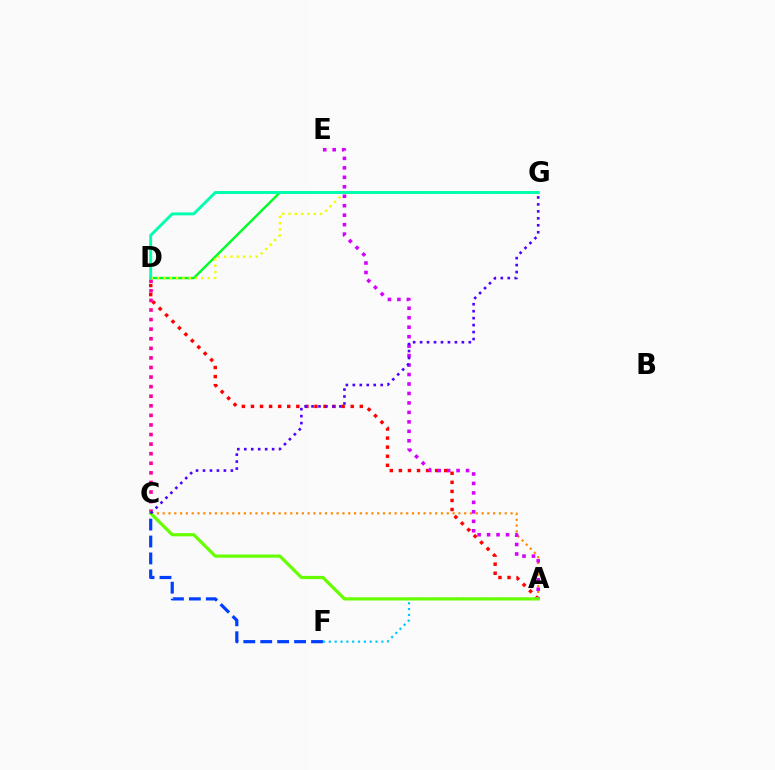{('A', 'D'): [{'color': '#ff0000', 'line_style': 'dotted', 'thickness': 2.46}], ('A', 'F'): [{'color': '#00c7ff', 'line_style': 'dotted', 'thickness': 1.59}], ('A', 'C'): [{'color': '#ff8800', 'line_style': 'dotted', 'thickness': 1.58}, {'color': '#66ff00', 'line_style': 'solid', 'thickness': 2.31}], ('C', 'D'): [{'color': '#ff00a0', 'line_style': 'dotted', 'thickness': 2.6}], ('A', 'E'): [{'color': '#d600ff', 'line_style': 'dotted', 'thickness': 2.57}], ('D', 'G'): [{'color': '#00ff27', 'line_style': 'solid', 'thickness': 1.73}, {'color': '#eeff00', 'line_style': 'dotted', 'thickness': 1.71}, {'color': '#00ffaf', 'line_style': 'solid', 'thickness': 2.1}], ('C', 'G'): [{'color': '#4f00ff', 'line_style': 'dotted', 'thickness': 1.89}], ('C', 'F'): [{'color': '#003fff', 'line_style': 'dashed', 'thickness': 2.3}]}